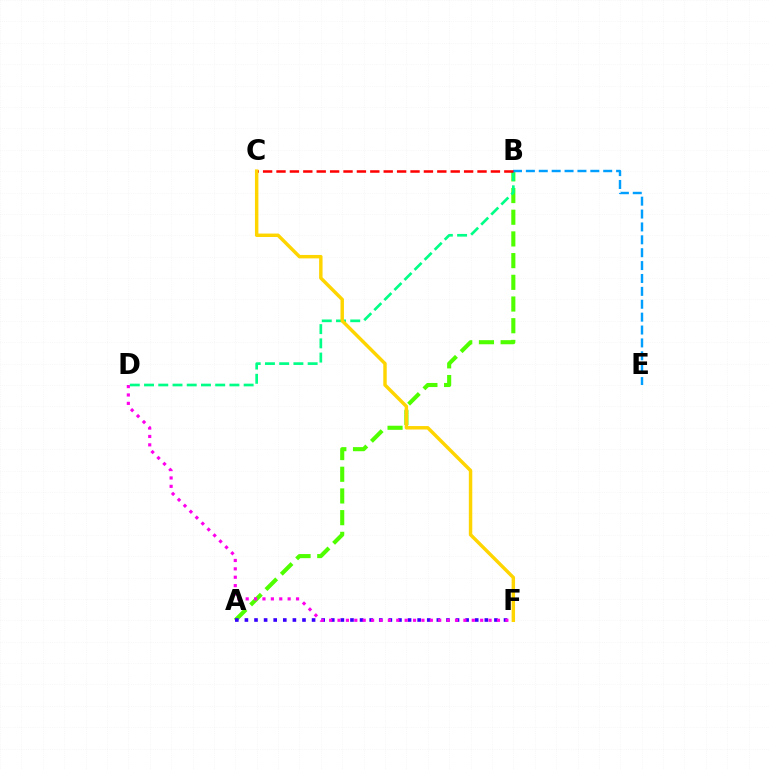{('A', 'B'): [{'color': '#4fff00', 'line_style': 'dashed', 'thickness': 2.95}], ('A', 'F'): [{'color': '#3700ff', 'line_style': 'dotted', 'thickness': 2.61}], ('B', 'D'): [{'color': '#00ff86', 'line_style': 'dashed', 'thickness': 1.93}], ('D', 'F'): [{'color': '#ff00ed', 'line_style': 'dotted', 'thickness': 2.28}], ('B', 'E'): [{'color': '#009eff', 'line_style': 'dashed', 'thickness': 1.75}], ('B', 'C'): [{'color': '#ff0000', 'line_style': 'dashed', 'thickness': 1.82}], ('C', 'F'): [{'color': '#ffd500', 'line_style': 'solid', 'thickness': 2.48}]}